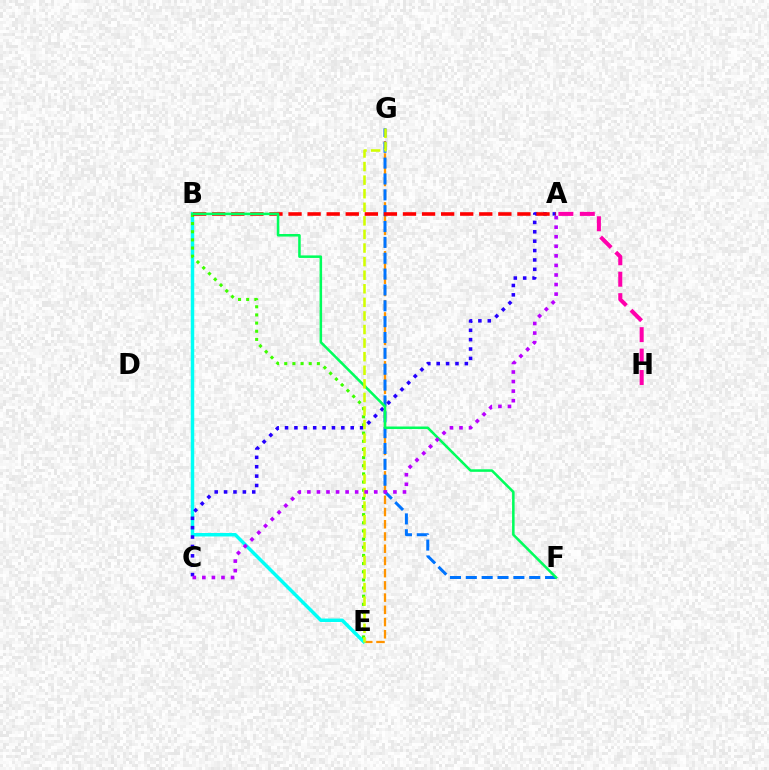{('E', 'G'): [{'color': '#ff9400', 'line_style': 'dashed', 'thickness': 1.66}, {'color': '#d1ff00', 'line_style': 'dashed', 'thickness': 1.84}], ('F', 'G'): [{'color': '#0074ff', 'line_style': 'dashed', 'thickness': 2.15}], ('B', 'E'): [{'color': '#00fff6', 'line_style': 'solid', 'thickness': 2.49}, {'color': '#3dff00', 'line_style': 'dotted', 'thickness': 2.22}], ('A', 'H'): [{'color': '#ff00ac', 'line_style': 'dashed', 'thickness': 2.91}], ('A', 'C'): [{'color': '#2500ff', 'line_style': 'dotted', 'thickness': 2.55}, {'color': '#b900ff', 'line_style': 'dotted', 'thickness': 2.6}], ('A', 'B'): [{'color': '#ff0000', 'line_style': 'dashed', 'thickness': 2.59}], ('B', 'F'): [{'color': '#00ff5c', 'line_style': 'solid', 'thickness': 1.83}]}